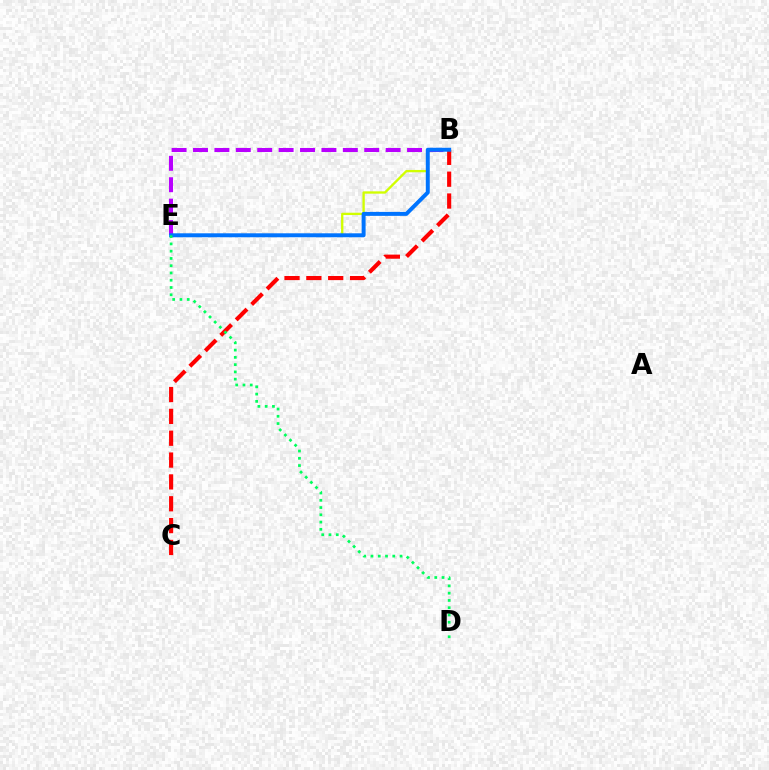{('B', 'E'): [{'color': '#d1ff00', 'line_style': 'solid', 'thickness': 1.67}, {'color': '#b900ff', 'line_style': 'dashed', 'thickness': 2.91}, {'color': '#0074ff', 'line_style': 'solid', 'thickness': 2.85}], ('B', 'C'): [{'color': '#ff0000', 'line_style': 'dashed', 'thickness': 2.97}], ('D', 'E'): [{'color': '#00ff5c', 'line_style': 'dotted', 'thickness': 1.97}]}